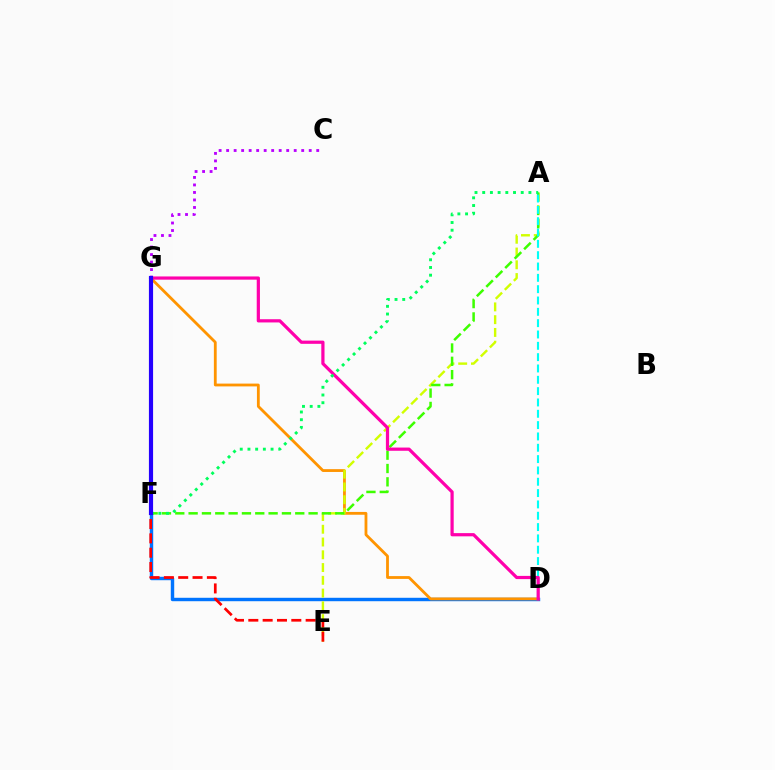{('D', 'F'): [{'color': '#0074ff', 'line_style': 'solid', 'thickness': 2.47}], ('D', 'G'): [{'color': '#ff9400', 'line_style': 'solid', 'thickness': 2.02}, {'color': '#ff00ac', 'line_style': 'solid', 'thickness': 2.31}], ('C', 'G'): [{'color': '#b900ff', 'line_style': 'dotted', 'thickness': 2.04}], ('A', 'E'): [{'color': '#d1ff00', 'line_style': 'dashed', 'thickness': 1.73}], ('A', 'F'): [{'color': '#3dff00', 'line_style': 'dashed', 'thickness': 1.81}, {'color': '#00ff5c', 'line_style': 'dotted', 'thickness': 2.09}], ('A', 'D'): [{'color': '#00fff6', 'line_style': 'dashed', 'thickness': 1.54}], ('E', 'F'): [{'color': '#ff0000', 'line_style': 'dashed', 'thickness': 1.95}], ('F', 'G'): [{'color': '#2500ff', 'line_style': 'solid', 'thickness': 3.0}]}